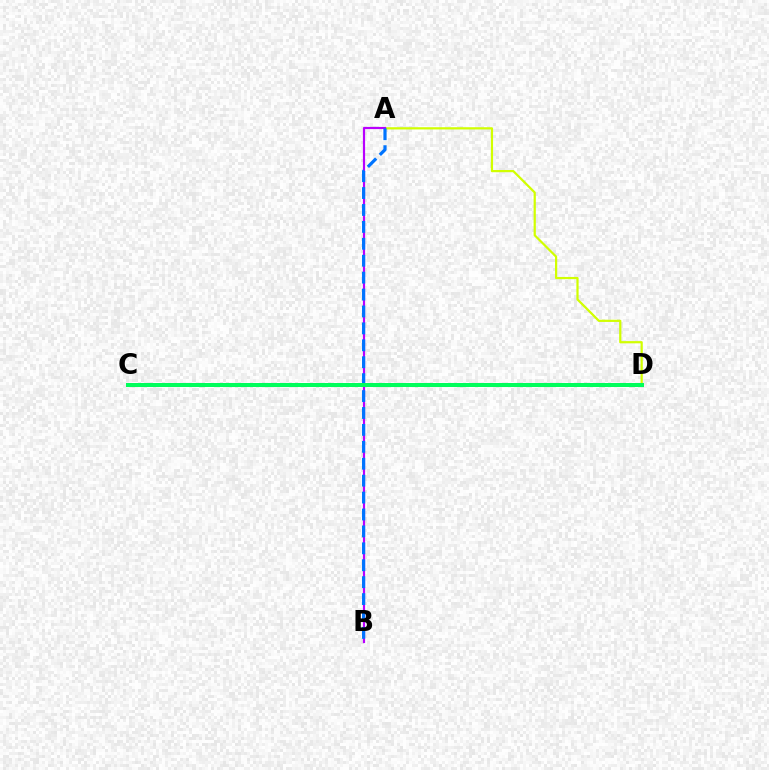{('A', 'D'): [{'color': '#d1ff00', 'line_style': 'solid', 'thickness': 1.6}], ('A', 'B'): [{'color': '#b900ff', 'line_style': 'solid', 'thickness': 1.57}, {'color': '#0074ff', 'line_style': 'dashed', 'thickness': 2.3}], ('C', 'D'): [{'color': '#ff0000', 'line_style': 'solid', 'thickness': 2.73}, {'color': '#00ff5c', 'line_style': 'solid', 'thickness': 2.86}]}